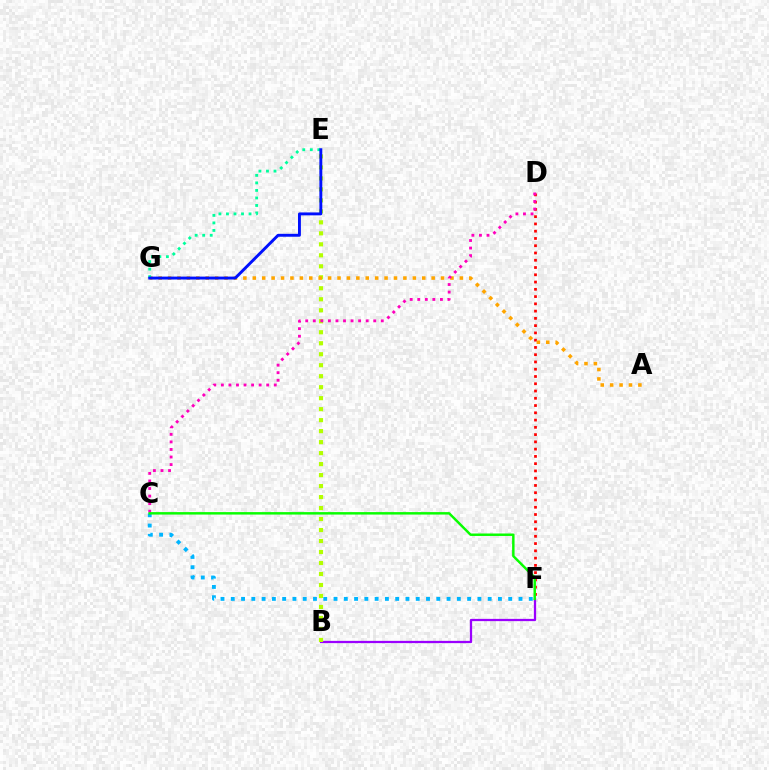{('B', 'F'): [{'color': '#9b00ff', 'line_style': 'solid', 'thickness': 1.63}], ('B', 'E'): [{'color': '#b3ff00', 'line_style': 'dotted', 'thickness': 2.99}], ('D', 'F'): [{'color': '#ff0000', 'line_style': 'dotted', 'thickness': 1.97}], ('A', 'G'): [{'color': '#ffa500', 'line_style': 'dotted', 'thickness': 2.56}], ('C', 'D'): [{'color': '#ff00bd', 'line_style': 'dotted', 'thickness': 2.05}], ('E', 'G'): [{'color': '#00ff9d', 'line_style': 'dotted', 'thickness': 2.04}, {'color': '#0010ff', 'line_style': 'solid', 'thickness': 2.1}], ('C', 'F'): [{'color': '#00b5ff', 'line_style': 'dotted', 'thickness': 2.79}, {'color': '#08ff00', 'line_style': 'solid', 'thickness': 1.77}]}